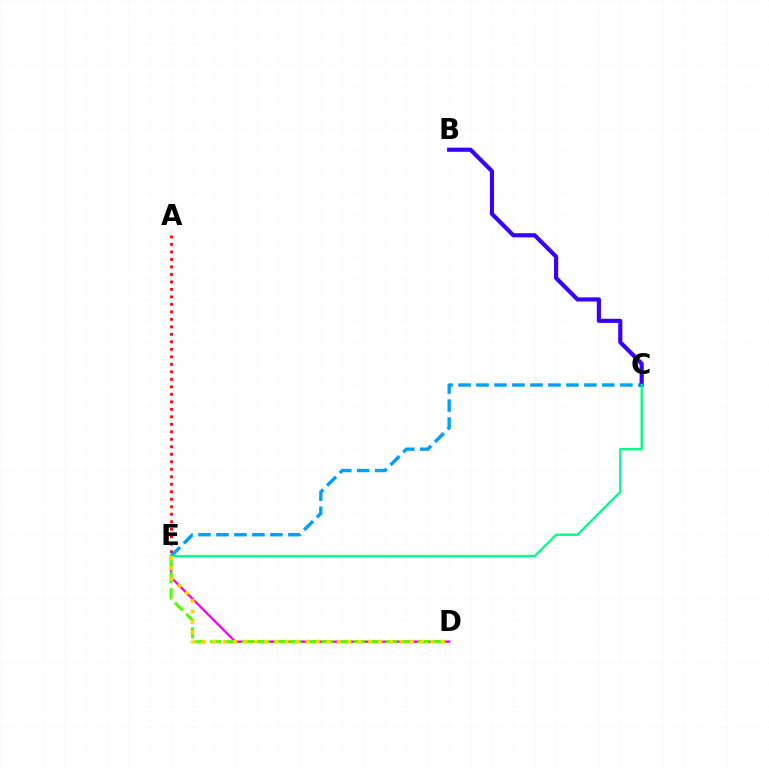{('A', 'E'): [{'color': '#ff0000', 'line_style': 'dotted', 'thickness': 2.04}], ('D', 'E'): [{'color': '#ff00ed', 'line_style': 'solid', 'thickness': 1.66}, {'color': '#4fff00', 'line_style': 'dashed', 'thickness': 2.17}, {'color': '#ffd500', 'line_style': 'dotted', 'thickness': 2.82}], ('C', 'E'): [{'color': '#009eff', 'line_style': 'dashed', 'thickness': 2.44}, {'color': '#00ff86', 'line_style': 'solid', 'thickness': 1.7}], ('B', 'C'): [{'color': '#3700ff', 'line_style': 'solid', 'thickness': 2.99}]}